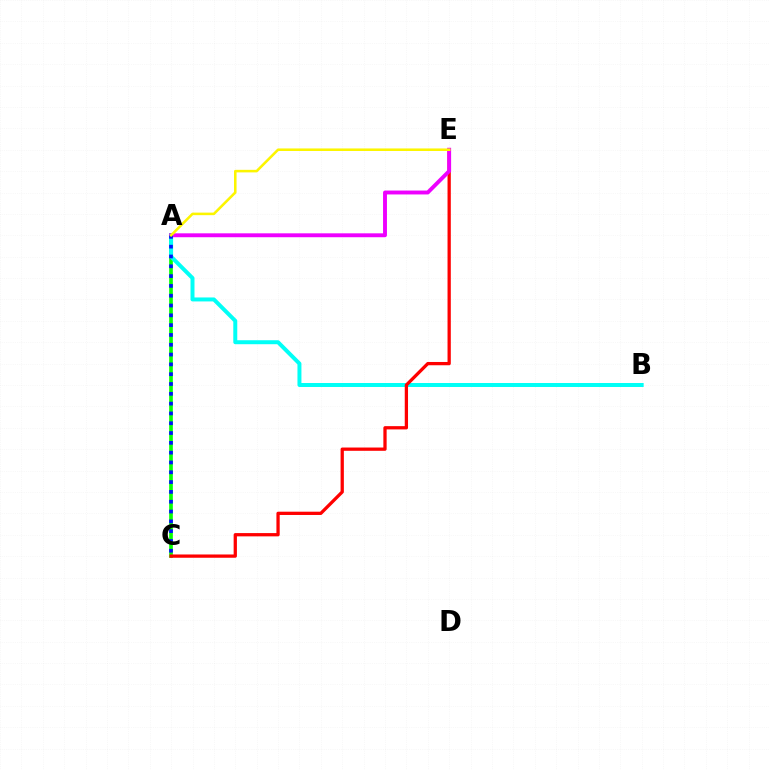{('A', 'C'): [{'color': '#08ff00', 'line_style': 'solid', 'thickness': 2.64}, {'color': '#0010ff', 'line_style': 'dotted', 'thickness': 2.67}], ('A', 'B'): [{'color': '#00fff6', 'line_style': 'solid', 'thickness': 2.86}], ('C', 'E'): [{'color': '#ff0000', 'line_style': 'solid', 'thickness': 2.36}], ('A', 'E'): [{'color': '#ee00ff', 'line_style': 'solid', 'thickness': 2.81}, {'color': '#fcf500', 'line_style': 'solid', 'thickness': 1.84}]}